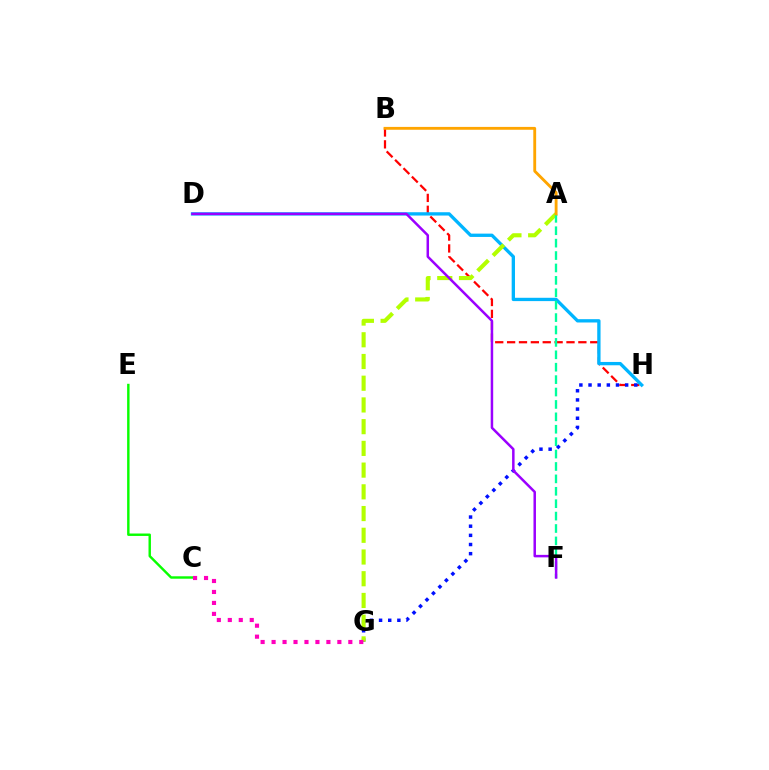{('C', 'E'): [{'color': '#08ff00', 'line_style': 'solid', 'thickness': 1.75}], ('B', 'H'): [{'color': '#ff0000', 'line_style': 'dashed', 'thickness': 1.61}], ('D', 'H'): [{'color': '#00b5ff', 'line_style': 'solid', 'thickness': 2.39}], ('G', 'H'): [{'color': '#0010ff', 'line_style': 'dotted', 'thickness': 2.49}], ('A', 'G'): [{'color': '#b3ff00', 'line_style': 'dashed', 'thickness': 2.95}], ('A', 'F'): [{'color': '#00ff9d', 'line_style': 'dashed', 'thickness': 1.69}], ('C', 'G'): [{'color': '#ff00bd', 'line_style': 'dotted', 'thickness': 2.98}], ('A', 'B'): [{'color': '#ffa500', 'line_style': 'solid', 'thickness': 2.06}], ('D', 'F'): [{'color': '#9b00ff', 'line_style': 'solid', 'thickness': 1.8}]}